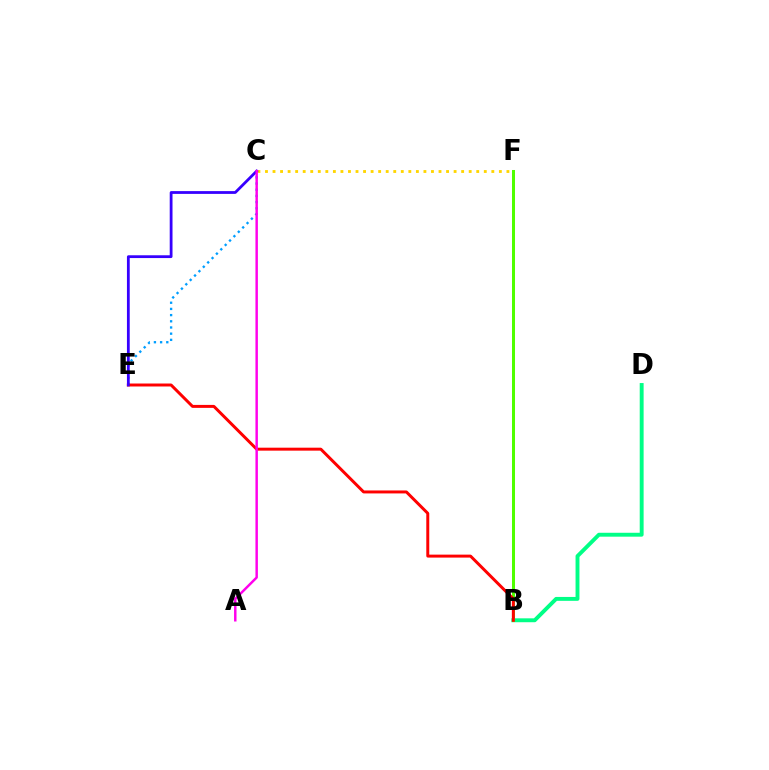{('C', 'F'): [{'color': '#ffd500', 'line_style': 'dotted', 'thickness': 2.05}], ('C', 'E'): [{'color': '#009eff', 'line_style': 'dotted', 'thickness': 1.68}, {'color': '#3700ff', 'line_style': 'solid', 'thickness': 2.01}], ('B', 'D'): [{'color': '#00ff86', 'line_style': 'solid', 'thickness': 2.81}], ('B', 'F'): [{'color': '#4fff00', 'line_style': 'solid', 'thickness': 2.17}], ('B', 'E'): [{'color': '#ff0000', 'line_style': 'solid', 'thickness': 2.14}], ('A', 'C'): [{'color': '#ff00ed', 'line_style': 'solid', 'thickness': 1.77}]}